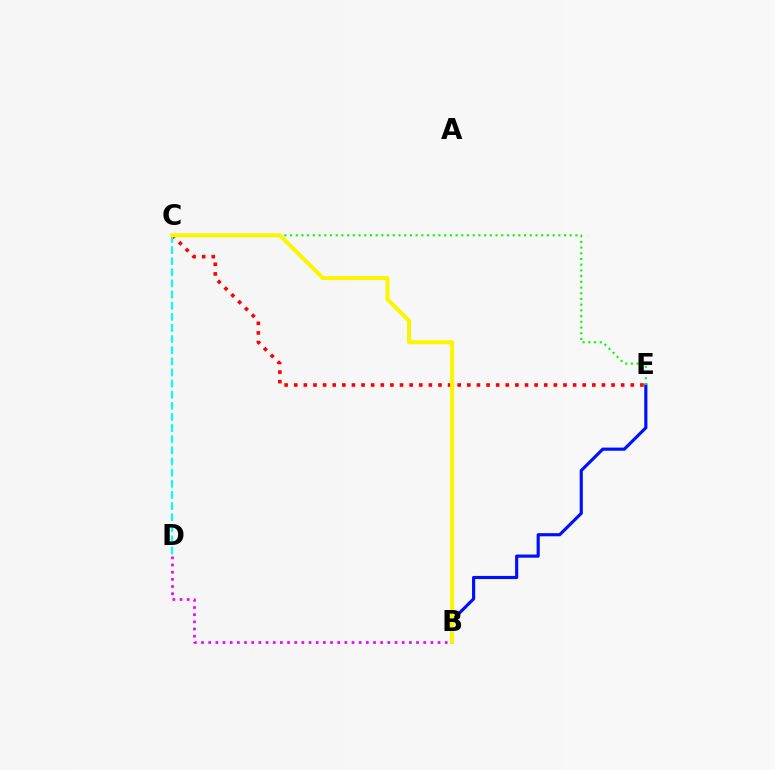{('B', 'E'): [{'color': '#0010ff', 'line_style': 'solid', 'thickness': 2.27}], ('C', 'E'): [{'color': '#ff0000', 'line_style': 'dotted', 'thickness': 2.61}, {'color': '#08ff00', 'line_style': 'dotted', 'thickness': 1.55}], ('C', 'D'): [{'color': '#00fff6', 'line_style': 'dashed', 'thickness': 1.51}], ('B', 'D'): [{'color': '#ee00ff', 'line_style': 'dotted', 'thickness': 1.95}], ('B', 'C'): [{'color': '#fcf500', 'line_style': 'solid', 'thickness': 2.89}]}